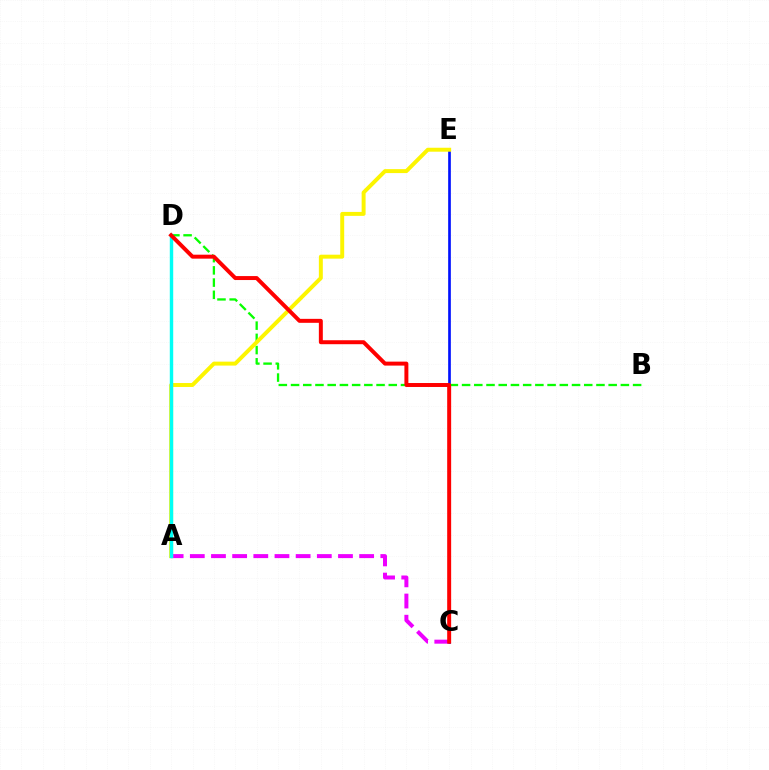{('C', 'E'): [{'color': '#0010ff', 'line_style': 'solid', 'thickness': 1.92}], ('B', 'D'): [{'color': '#08ff00', 'line_style': 'dashed', 'thickness': 1.66}], ('A', 'C'): [{'color': '#ee00ff', 'line_style': 'dashed', 'thickness': 2.88}], ('A', 'E'): [{'color': '#fcf500', 'line_style': 'solid', 'thickness': 2.84}], ('A', 'D'): [{'color': '#00fff6', 'line_style': 'solid', 'thickness': 2.47}], ('C', 'D'): [{'color': '#ff0000', 'line_style': 'solid', 'thickness': 2.85}]}